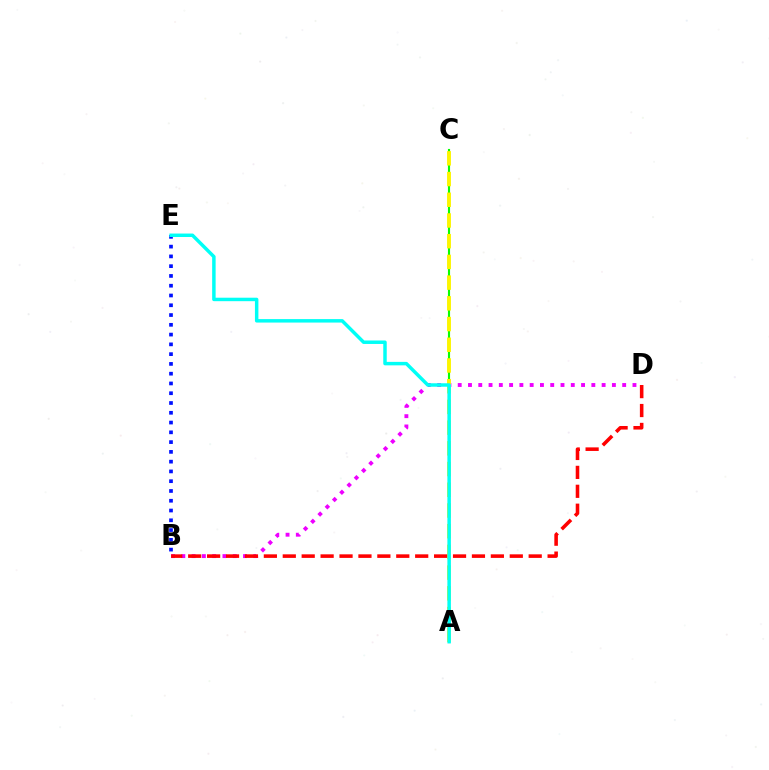{('B', 'D'): [{'color': '#ee00ff', 'line_style': 'dotted', 'thickness': 2.79}, {'color': '#ff0000', 'line_style': 'dashed', 'thickness': 2.57}], ('A', 'C'): [{'color': '#08ff00', 'line_style': 'solid', 'thickness': 1.53}, {'color': '#fcf500', 'line_style': 'dashed', 'thickness': 2.81}], ('B', 'E'): [{'color': '#0010ff', 'line_style': 'dotted', 'thickness': 2.66}], ('A', 'E'): [{'color': '#00fff6', 'line_style': 'solid', 'thickness': 2.5}]}